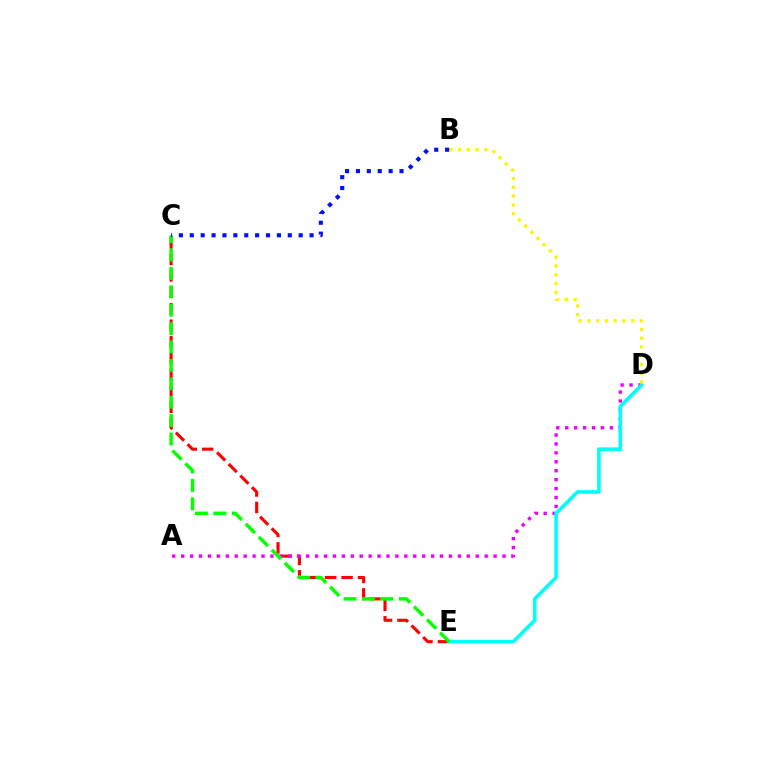{('C', 'E'): [{'color': '#ff0000', 'line_style': 'dashed', 'thickness': 2.23}, {'color': '#08ff00', 'line_style': 'dashed', 'thickness': 2.5}], ('A', 'D'): [{'color': '#ee00ff', 'line_style': 'dotted', 'thickness': 2.43}], ('D', 'E'): [{'color': '#00fff6', 'line_style': 'solid', 'thickness': 2.6}], ('B', 'D'): [{'color': '#fcf500', 'line_style': 'dotted', 'thickness': 2.38}], ('B', 'C'): [{'color': '#0010ff', 'line_style': 'dotted', 'thickness': 2.96}]}